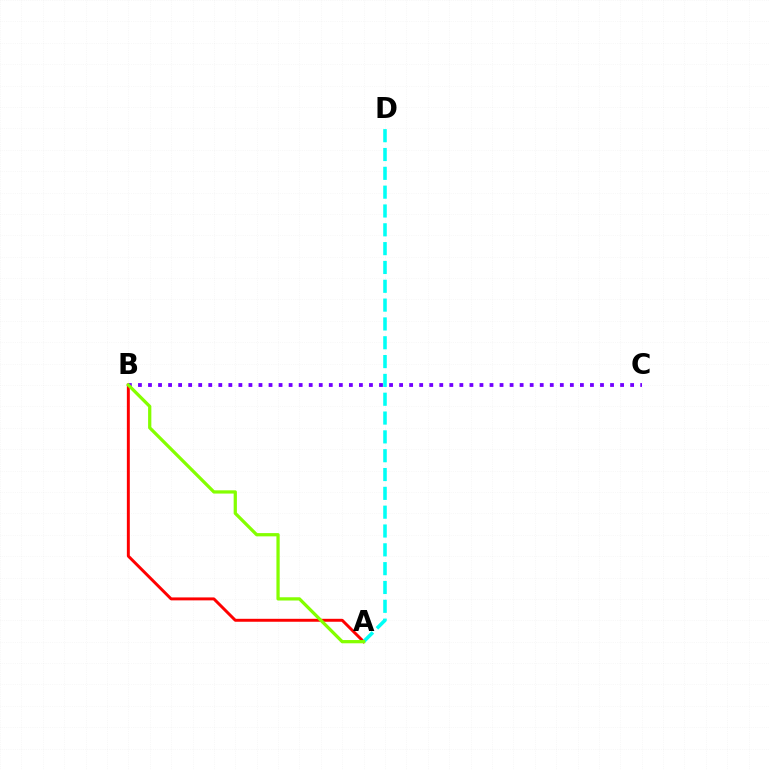{('A', 'B'): [{'color': '#ff0000', 'line_style': 'solid', 'thickness': 2.12}, {'color': '#84ff00', 'line_style': 'solid', 'thickness': 2.34}], ('B', 'C'): [{'color': '#7200ff', 'line_style': 'dotted', 'thickness': 2.73}], ('A', 'D'): [{'color': '#00fff6', 'line_style': 'dashed', 'thickness': 2.56}]}